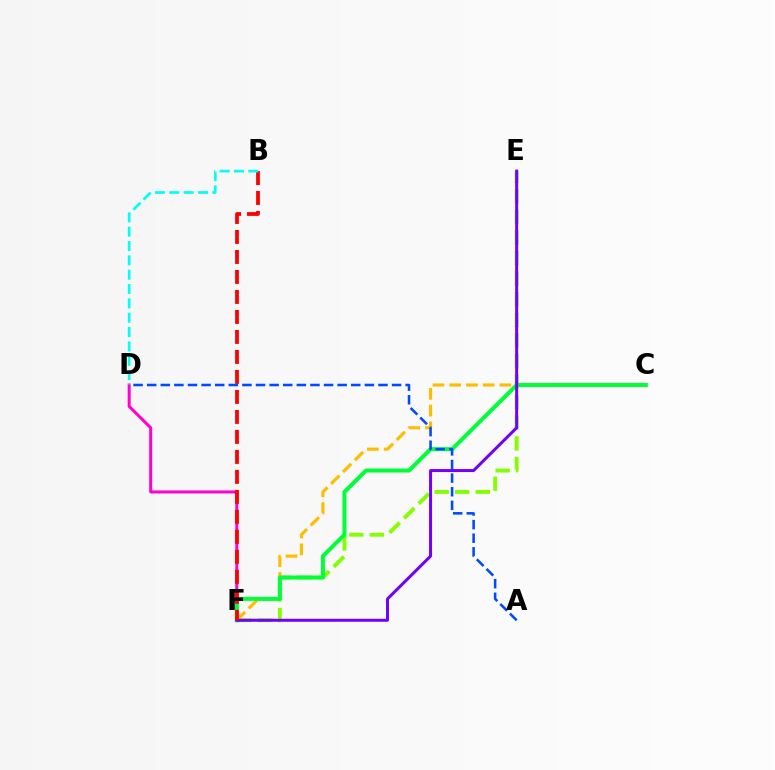{('C', 'F'): [{'color': '#ffbd00', 'line_style': 'dashed', 'thickness': 2.27}, {'color': '#00ff39', 'line_style': 'solid', 'thickness': 2.89}], ('E', 'F'): [{'color': '#84ff00', 'line_style': 'dashed', 'thickness': 2.8}, {'color': '#7200ff', 'line_style': 'solid', 'thickness': 2.16}], ('D', 'F'): [{'color': '#ff00cf', 'line_style': 'solid', 'thickness': 2.16}], ('B', 'F'): [{'color': '#ff0000', 'line_style': 'dashed', 'thickness': 2.72}], ('A', 'D'): [{'color': '#004bff', 'line_style': 'dashed', 'thickness': 1.85}], ('B', 'D'): [{'color': '#00fff6', 'line_style': 'dashed', 'thickness': 1.95}]}